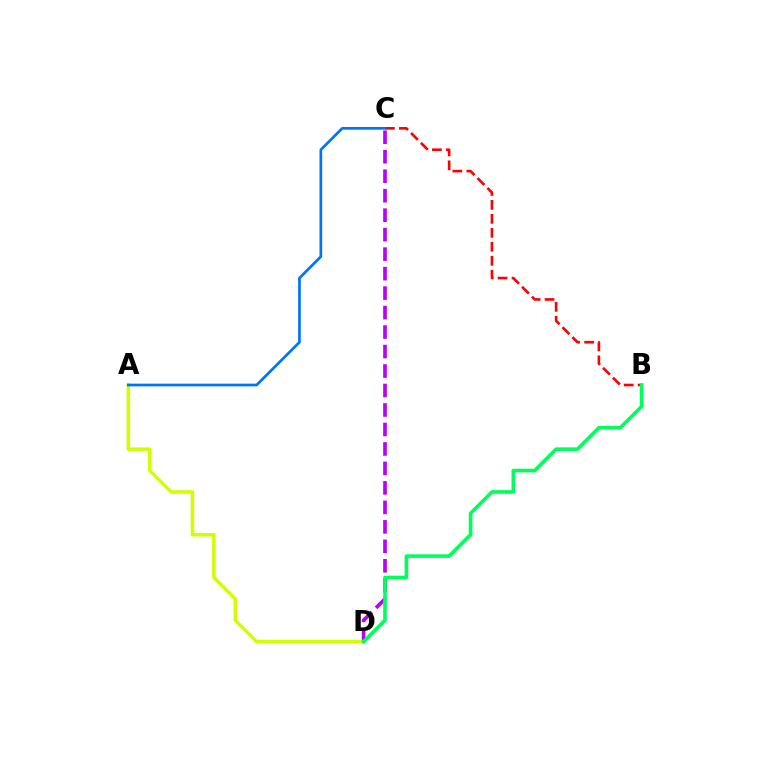{('C', 'D'): [{'color': '#b900ff', 'line_style': 'dashed', 'thickness': 2.65}], ('B', 'C'): [{'color': '#ff0000', 'line_style': 'dashed', 'thickness': 1.9}], ('A', 'D'): [{'color': '#d1ff00', 'line_style': 'solid', 'thickness': 2.54}], ('B', 'D'): [{'color': '#00ff5c', 'line_style': 'solid', 'thickness': 2.61}], ('A', 'C'): [{'color': '#0074ff', 'line_style': 'solid', 'thickness': 1.96}]}